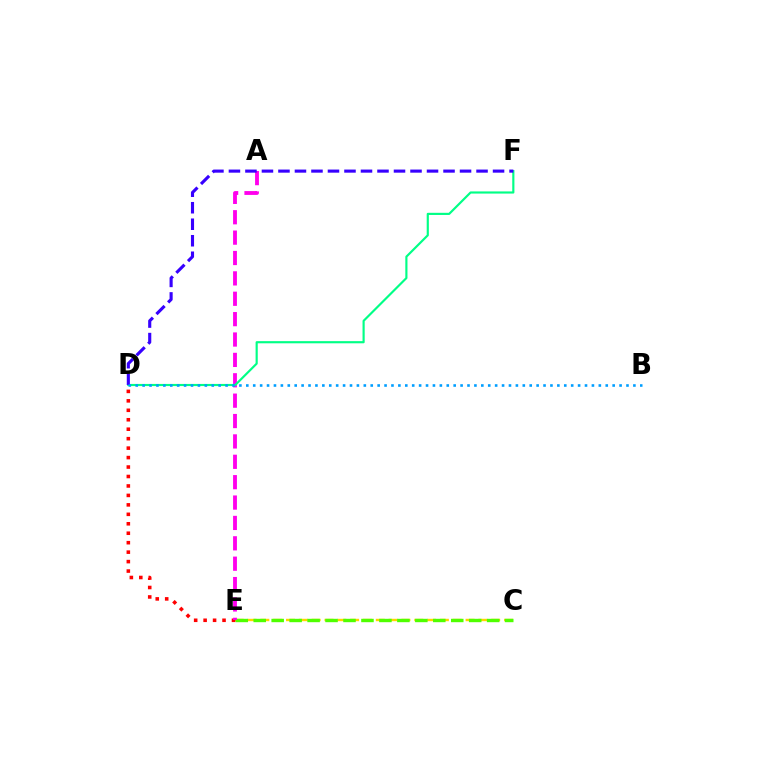{('C', 'E'): [{'color': '#ffd500', 'line_style': 'dashed', 'thickness': 1.74}, {'color': '#4fff00', 'line_style': 'dashed', 'thickness': 2.44}], ('D', 'E'): [{'color': '#ff0000', 'line_style': 'dotted', 'thickness': 2.57}], ('A', 'E'): [{'color': '#ff00ed', 'line_style': 'dashed', 'thickness': 2.77}], ('D', 'F'): [{'color': '#00ff86', 'line_style': 'solid', 'thickness': 1.56}, {'color': '#3700ff', 'line_style': 'dashed', 'thickness': 2.24}], ('B', 'D'): [{'color': '#009eff', 'line_style': 'dotted', 'thickness': 1.88}]}